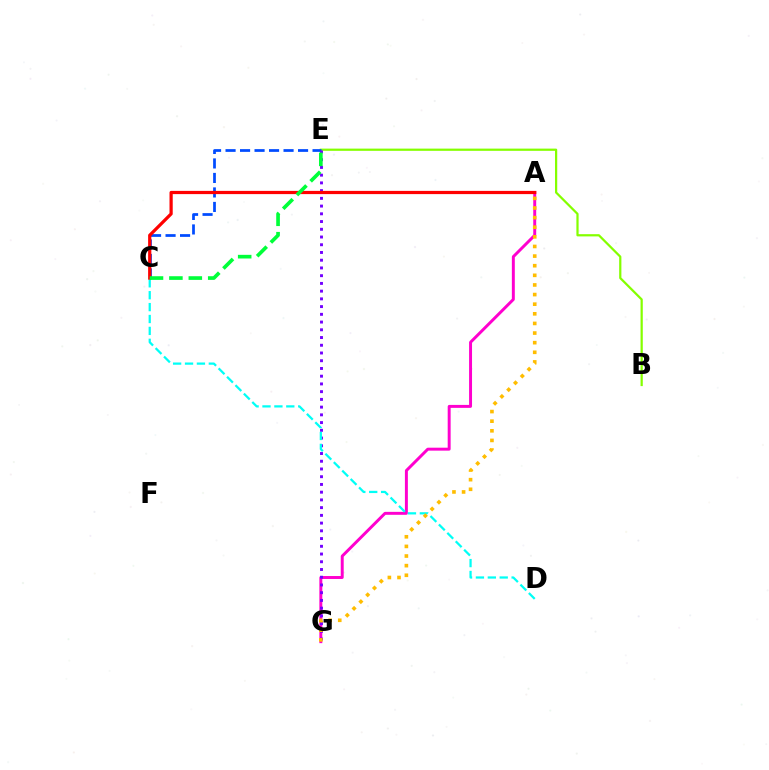{('A', 'G'): [{'color': '#ff00cf', 'line_style': 'solid', 'thickness': 2.13}, {'color': '#ffbd00', 'line_style': 'dotted', 'thickness': 2.61}], ('B', 'E'): [{'color': '#84ff00', 'line_style': 'solid', 'thickness': 1.6}], ('C', 'E'): [{'color': '#004bff', 'line_style': 'dashed', 'thickness': 1.97}, {'color': '#00ff39', 'line_style': 'dashed', 'thickness': 2.64}], ('E', 'G'): [{'color': '#7200ff', 'line_style': 'dotted', 'thickness': 2.1}], ('C', 'D'): [{'color': '#00fff6', 'line_style': 'dashed', 'thickness': 1.62}], ('A', 'C'): [{'color': '#ff0000', 'line_style': 'solid', 'thickness': 2.32}]}